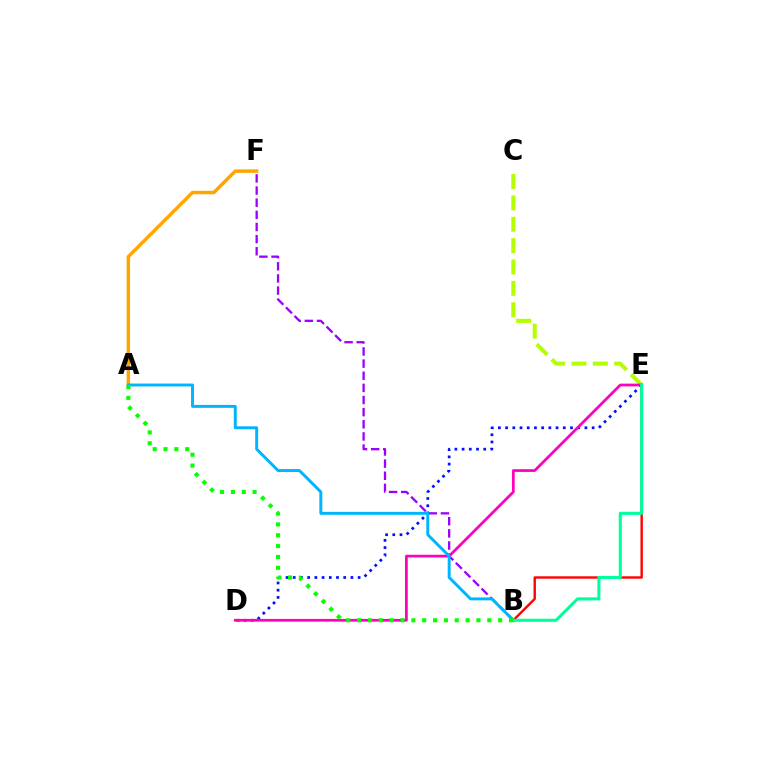{('A', 'F'): [{'color': '#ffa500', 'line_style': 'solid', 'thickness': 2.49}], ('B', 'E'): [{'color': '#ff0000', 'line_style': 'solid', 'thickness': 1.71}, {'color': '#00ff9d', 'line_style': 'solid', 'thickness': 2.22}], ('B', 'F'): [{'color': '#9b00ff', 'line_style': 'dashed', 'thickness': 1.65}], ('C', 'E'): [{'color': '#b3ff00', 'line_style': 'dashed', 'thickness': 2.9}], ('D', 'E'): [{'color': '#0010ff', 'line_style': 'dotted', 'thickness': 1.96}, {'color': '#ff00bd', 'line_style': 'solid', 'thickness': 1.97}], ('A', 'B'): [{'color': '#00b5ff', 'line_style': 'solid', 'thickness': 2.12}, {'color': '#08ff00', 'line_style': 'dotted', 'thickness': 2.95}]}